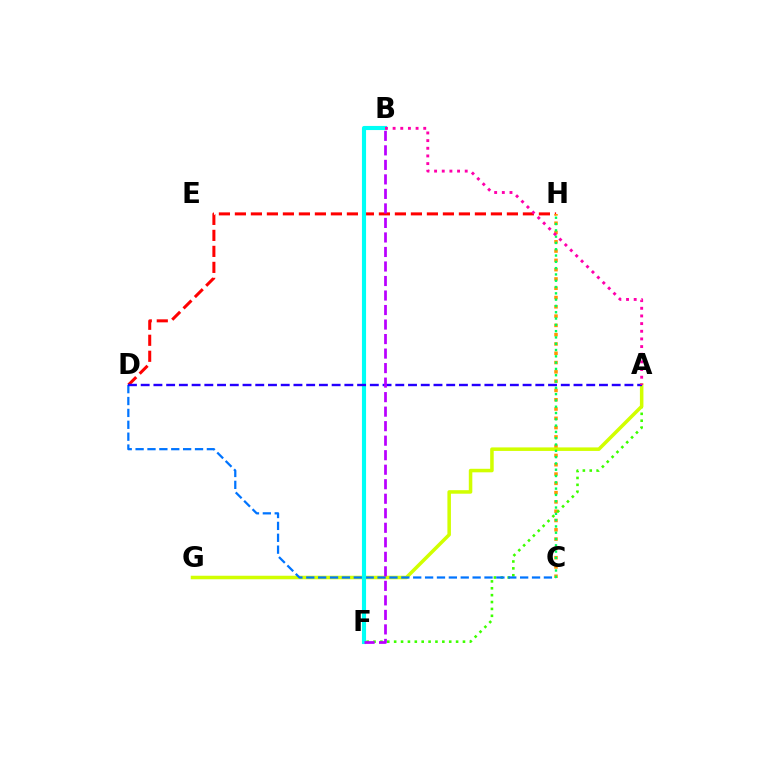{('D', 'H'): [{'color': '#ff0000', 'line_style': 'dashed', 'thickness': 2.17}], ('C', 'H'): [{'color': '#ff9400', 'line_style': 'dotted', 'thickness': 2.52}, {'color': '#00ff5c', 'line_style': 'dotted', 'thickness': 1.71}], ('A', 'F'): [{'color': '#3dff00', 'line_style': 'dotted', 'thickness': 1.87}], ('A', 'G'): [{'color': '#d1ff00', 'line_style': 'solid', 'thickness': 2.54}], ('C', 'D'): [{'color': '#0074ff', 'line_style': 'dashed', 'thickness': 1.61}], ('B', 'F'): [{'color': '#00fff6', 'line_style': 'solid', 'thickness': 2.96}, {'color': '#b900ff', 'line_style': 'dashed', 'thickness': 1.97}], ('A', 'D'): [{'color': '#2500ff', 'line_style': 'dashed', 'thickness': 1.73}], ('A', 'B'): [{'color': '#ff00ac', 'line_style': 'dotted', 'thickness': 2.08}]}